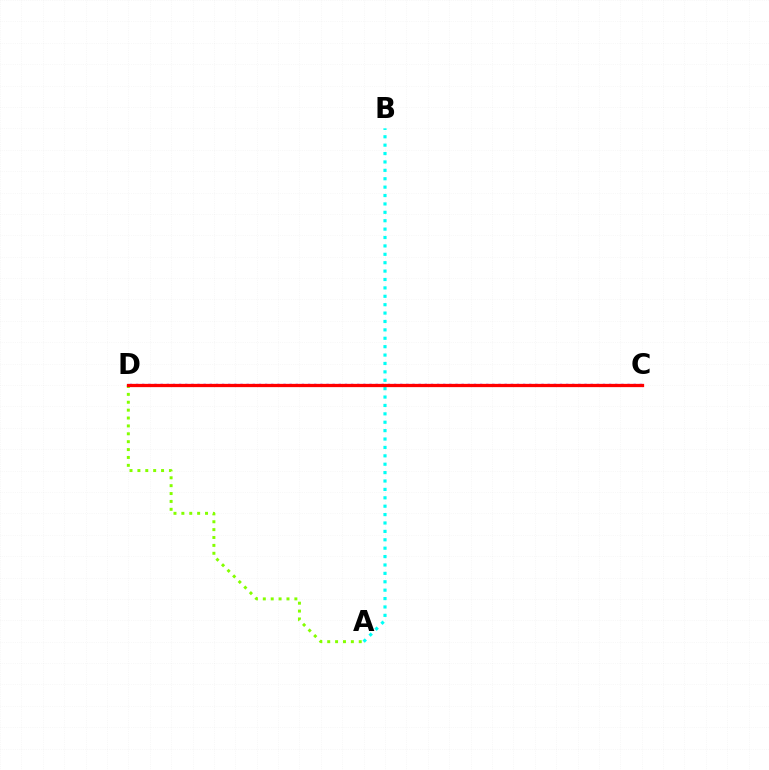{('A', 'B'): [{'color': '#00fff6', 'line_style': 'dotted', 'thickness': 2.28}], ('C', 'D'): [{'color': '#7200ff', 'line_style': 'dotted', 'thickness': 1.67}, {'color': '#ff0000', 'line_style': 'solid', 'thickness': 2.36}], ('A', 'D'): [{'color': '#84ff00', 'line_style': 'dotted', 'thickness': 2.14}]}